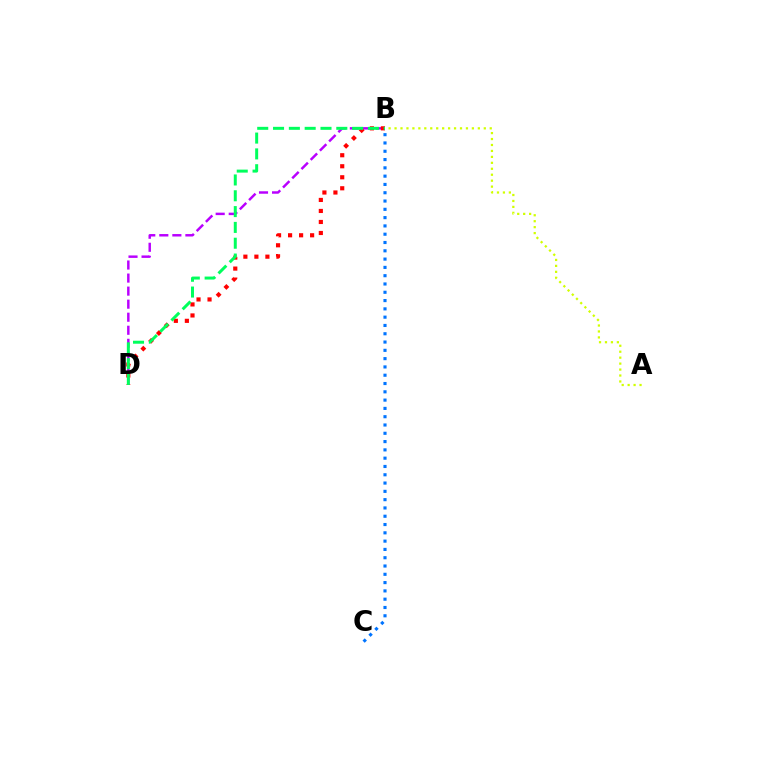{('B', 'D'): [{'color': '#b900ff', 'line_style': 'dashed', 'thickness': 1.77}, {'color': '#ff0000', 'line_style': 'dotted', 'thickness': 2.99}, {'color': '#00ff5c', 'line_style': 'dashed', 'thickness': 2.15}], ('A', 'B'): [{'color': '#d1ff00', 'line_style': 'dotted', 'thickness': 1.62}], ('B', 'C'): [{'color': '#0074ff', 'line_style': 'dotted', 'thickness': 2.25}]}